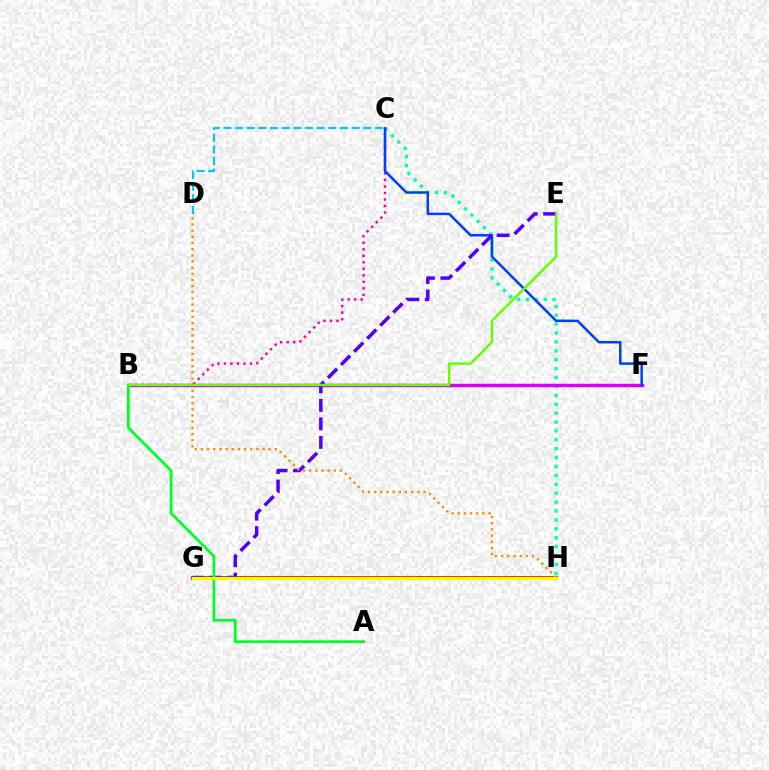{('B', 'C'): [{'color': '#ff00a0', 'line_style': 'dotted', 'thickness': 1.77}], ('C', 'H'): [{'color': '#00ffaf', 'line_style': 'dotted', 'thickness': 2.42}], ('G', 'H'): [{'color': '#ff0000', 'line_style': 'solid', 'thickness': 2.76}, {'color': '#eeff00', 'line_style': 'solid', 'thickness': 2.36}], ('B', 'F'): [{'color': '#d600ff', 'line_style': 'solid', 'thickness': 2.47}], ('C', 'F'): [{'color': '#003fff', 'line_style': 'solid', 'thickness': 1.81}], ('E', 'G'): [{'color': '#4f00ff', 'line_style': 'dashed', 'thickness': 2.51}], ('A', 'B'): [{'color': '#00ff27', 'line_style': 'solid', 'thickness': 1.97}], ('D', 'H'): [{'color': '#ff8800', 'line_style': 'dotted', 'thickness': 1.67}], ('B', 'E'): [{'color': '#66ff00', 'line_style': 'solid', 'thickness': 1.73}], ('C', 'D'): [{'color': '#00c7ff', 'line_style': 'dashed', 'thickness': 1.58}]}